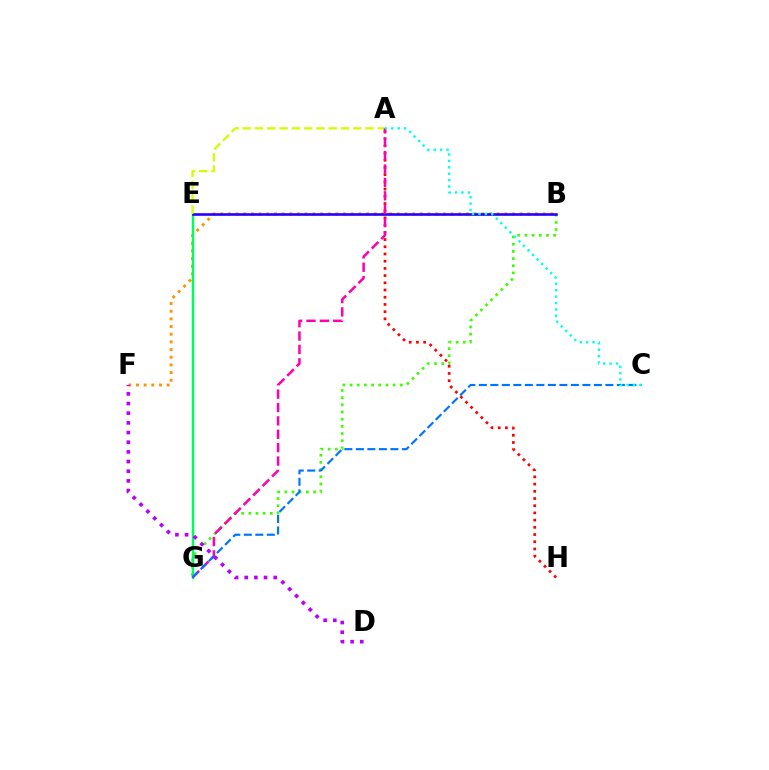{('B', 'F'): [{'color': '#ff9400', 'line_style': 'dotted', 'thickness': 2.09}], ('B', 'G'): [{'color': '#3dff00', 'line_style': 'dotted', 'thickness': 1.95}], ('E', 'G'): [{'color': '#00ff5c', 'line_style': 'solid', 'thickness': 1.77}], ('A', 'H'): [{'color': '#ff0000', 'line_style': 'dotted', 'thickness': 1.96}], ('B', 'E'): [{'color': '#2500ff', 'line_style': 'solid', 'thickness': 1.88}], ('A', 'E'): [{'color': '#d1ff00', 'line_style': 'dashed', 'thickness': 1.67}], ('A', 'G'): [{'color': '#ff00ac', 'line_style': 'dashed', 'thickness': 1.82}], ('C', 'G'): [{'color': '#0074ff', 'line_style': 'dashed', 'thickness': 1.56}], ('A', 'C'): [{'color': '#00fff6', 'line_style': 'dotted', 'thickness': 1.74}], ('D', 'F'): [{'color': '#b900ff', 'line_style': 'dotted', 'thickness': 2.63}]}